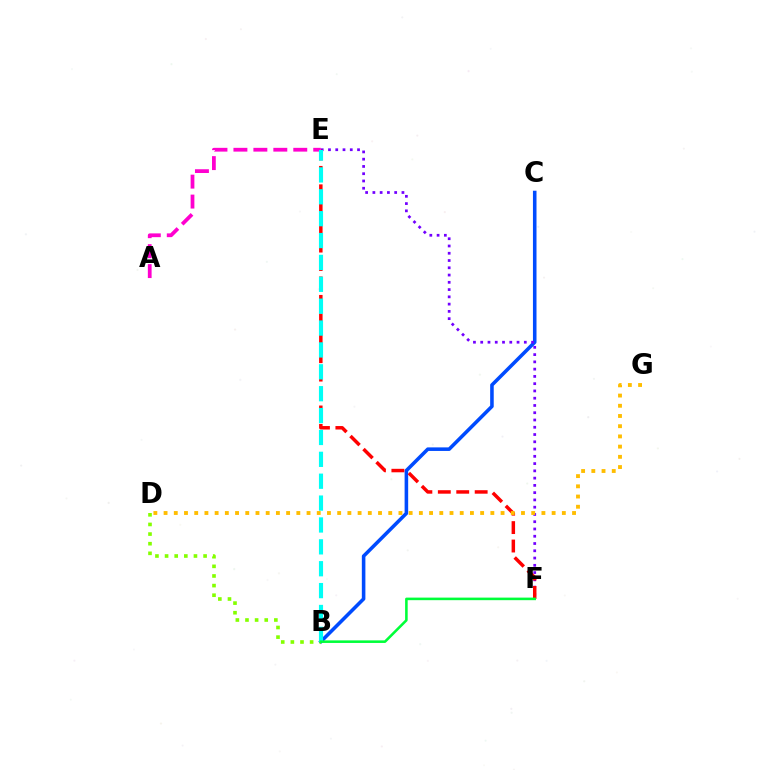{('B', 'C'): [{'color': '#004bff', 'line_style': 'solid', 'thickness': 2.57}], ('E', 'F'): [{'color': '#7200ff', 'line_style': 'dotted', 'thickness': 1.97}, {'color': '#ff0000', 'line_style': 'dashed', 'thickness': 2.5}], ('A', 'E'): [{'color': '#ff00cf', 'line_style': 'dashed', 'thickness': 2.71}], ('B', 'D'): [{'color': '#84ff00', 'line_style': 'dotted', 'thickness': 2.62}], ('D', 'G'): [{'color': '#ffbd00', 'line_style': 'dotted', 'thickness': 2.77}], ('B', 'E'): [{'color': '#00fff6', 'line_style': 'dashed', 'thickness': 2.97}], ('B', 'F'): [{'color': '#00ff39', 'line_style': 'solid', 'thickness': 1.85}]}